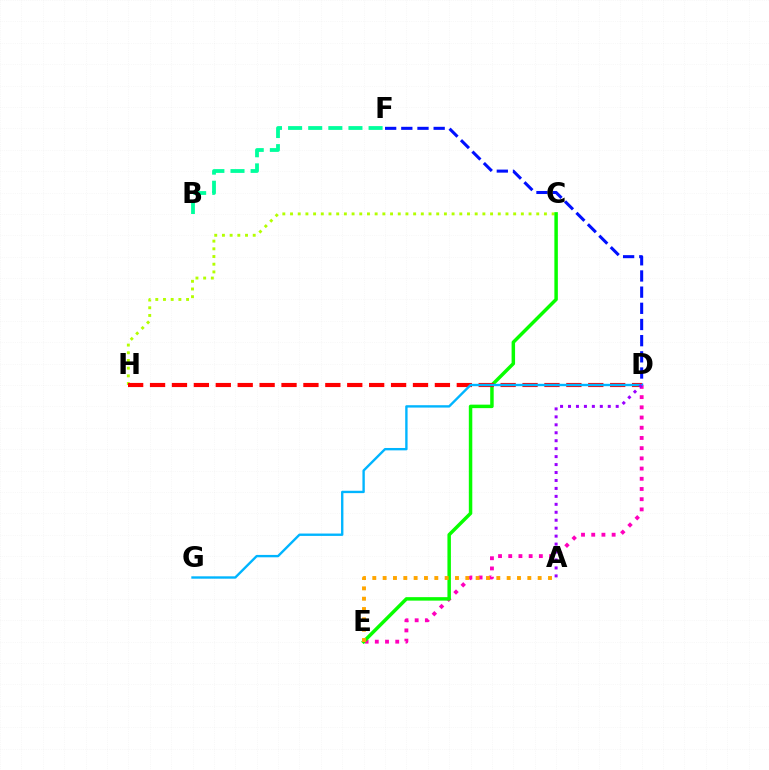{('C', 'H'): [{'color': '#b3ff00', 'line_style': 'dotted', 'thickness': 2.09}], ('D', 'F'): [{'color': '#0010ff', 'line_style': 'dashed', 'thickness': 2.2}], ('D', 'E'): [{'color': '#ff00bd', 'line_style': 'dotted', 'thickness': 2.77}], ('C', 'E'): [{'color': '#08ff00', 'line_style': 'solid', 'thickness': 2.5}], ('D', 'H'): [{'color': '#ff0000', 'line_style': 'dashed', 'thickness': 2.98}], ('D', 'G'): [{'color': '#00b5ff', 'line_style': 'solid', 'thickness': 1.71}], ('A', 'E'): [{'color': '#ffa500', 'line_style': 'dotted', 'thickness': 2.81}], ('A', 'D'): [{'color': '#9b00ff', 'line_style': 'dotted', 'thickness': 2.16}], ('B', 'F'): [{'color': '#00ff9d', 'line_style': 'dashed', 'thickness': 2.73}]}